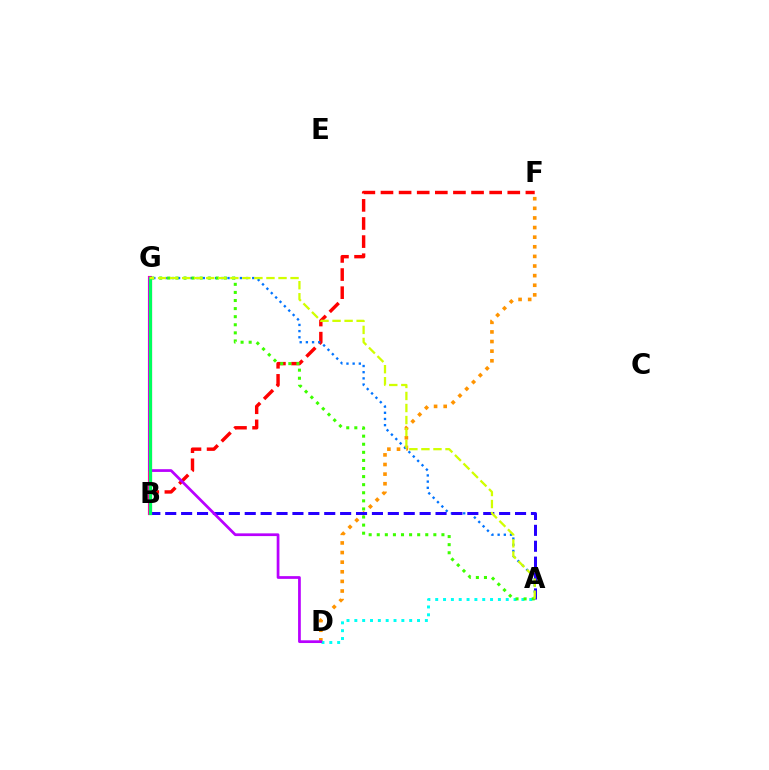{('D', 'F'): [{'color': '#ff9400', 'line_style': 'dotted', 'thickness': 2.61}], ('B', 'F'): [{'color': '#ff0000', 'line_style': 'dashed', 'thickness': 2.46}], ('A', 'G'): [{'color': '#0074ff', 'line_style': 'dotted', 'thickness': 1.68}, {'color': '#3dff00', 'line_style': 'dotted', 'thickness': 2.2}, {'color': '#d1ff00', 'line_style': 'dashed', 'thickness': 1.64}], ('A', 'B'): [{'color': '#2500ff', 'line_style': 'dashed', 'thickness': 2.16}], ('A', 'D'): [{'color': '#00fff6', 'line_style': 'dotted', 'thickness': 2.13}], ('B', 'G'): [{'color': '#ff00ac', 'line_style': 'solid', 'thickness': 2.98}, {'color': '#00ff5c', 'line_style': 'solid', 'thickness': 2.28}], ('D', 'G'): [{'color': '#b900ff', 'line_style': 'solid', 'thickness': 1.97}]}